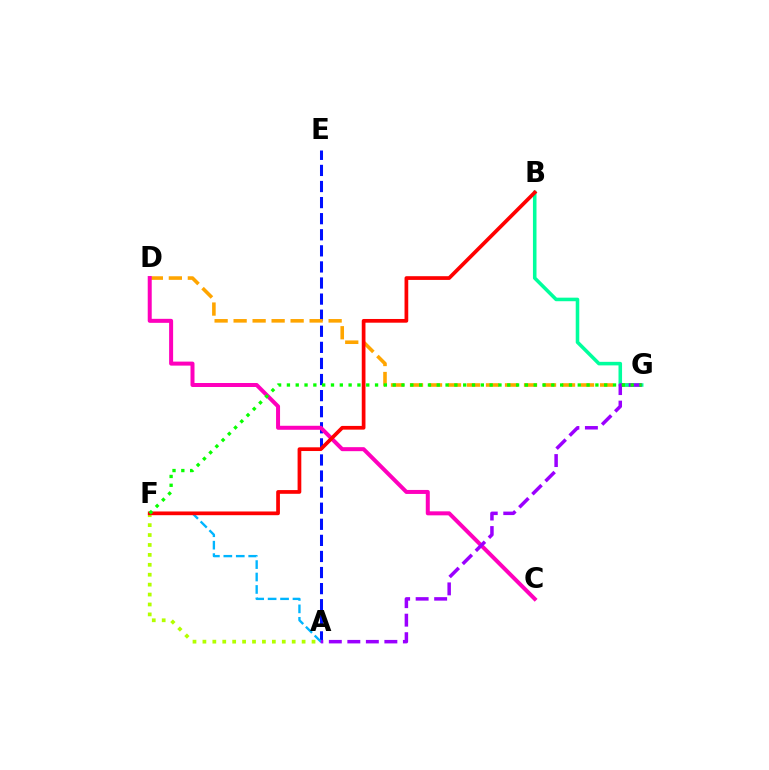{('A', 'E'): [{'color': '#0010ff', 'line_style': 'dashed', 'thickness': 2.19}], ('A', 'F'): [{'color': '#b3ff00', 'line_style': 'dotted', 'thickness': 2.7}, {'color': '#00b5ff', 'line_style': 'dashed', 'thickness': 1.69}], ('D', 'G'): [{'color': '#ffa500', 'line_style': 'dashed', 'thickness': 2.58}], ('B', 'G'): [{'color': '#00ff9d', 'line_style': 'solid', 'thickness': 2.56}], ('C', 'D'): [{'color': '#ff00bd', 'line_style': 'solid', 'thickness': 2.88}], ('A', 'G'): [{'color': '#9b00ff', 'line_style': 'dashed', 'thickness': 2.52}], ('B', 'F'): [{'color': '#ff0000', 'line_style': 'solid', 'thickness': 2.68}], ('F', 'G'): [{'color': '#08ff00', 'line_style': 'dotted', 'thickness': 2.39}]}